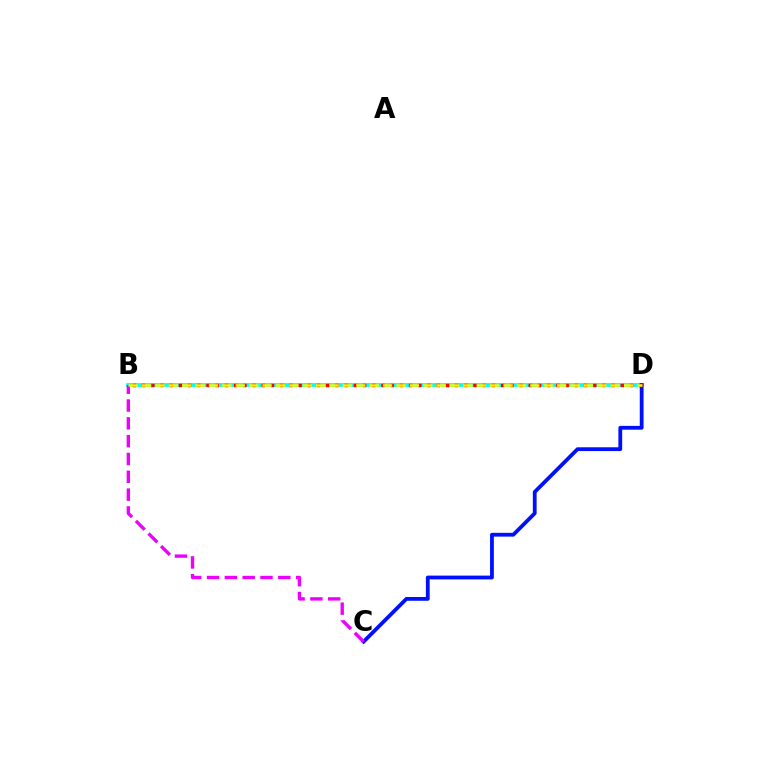{('B', 'D'): [{'color': '#08ff00', 'line_style': 'dotted', 'thickness': 1.77}, {'color': '#00fff6', 'line_style': 'solid', 'thickness': 2.7}, {'color': '#ff0000', 'line_style': 'dotted', 'thickness': 2.5}, {'color': '#fcf500', 'line_style': 'dashed', 'thickness': 1.82}], ('C', 'D'): [{'color': '#0010ff', 'line_style': 'solid', 'thickness': 2.73}], ('B', 'C'): [{'color': '#ee00ff', 'line_style': 'dashed', 'thickness': 2.42}]}